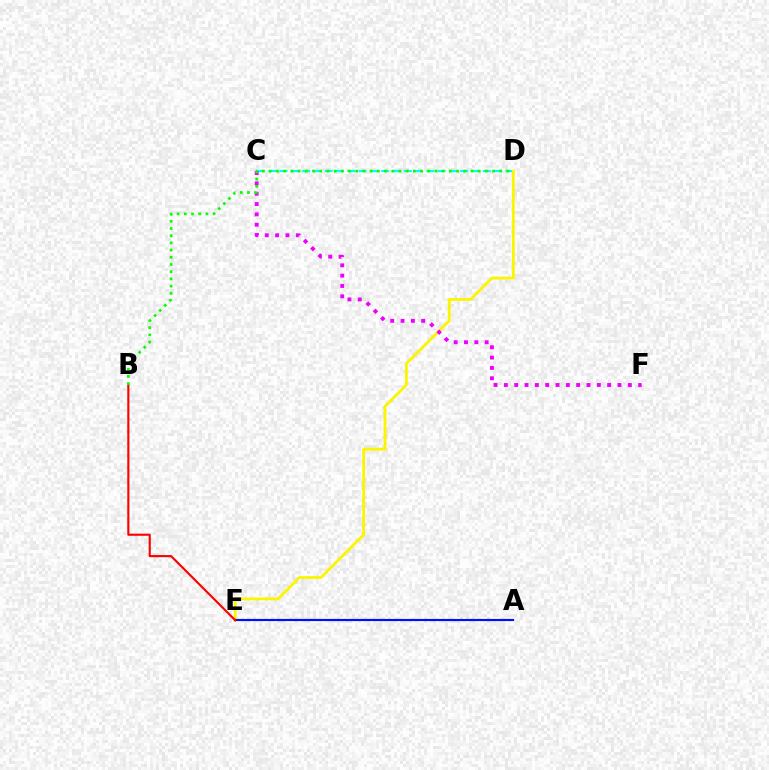{('C', 'D'): [{'color': '#00fff6', 'line_style': 'dashed', 'thickness': 1.53}], ('D', 'E'): [{'color': '#fcf500', 'line_style': 'solid', 'thickness': 2.01}], ('A', 'E'): [{'color': '#0010ff', 'line_style': 'solid', 'thickness': 1.56}], ('B', 'E'): [{'color': '#ff0000', 'line_style': 'solid', 'thickness': 1.53}], ('C', 'F'): [{'color': '#ee00ff', 'line_style': 'dotted', 'thickness': 2.81}], ('B', 'D'): [{'color': '#08ff00', 'line_style': 'dotted', 'thickness': 1.96}]}